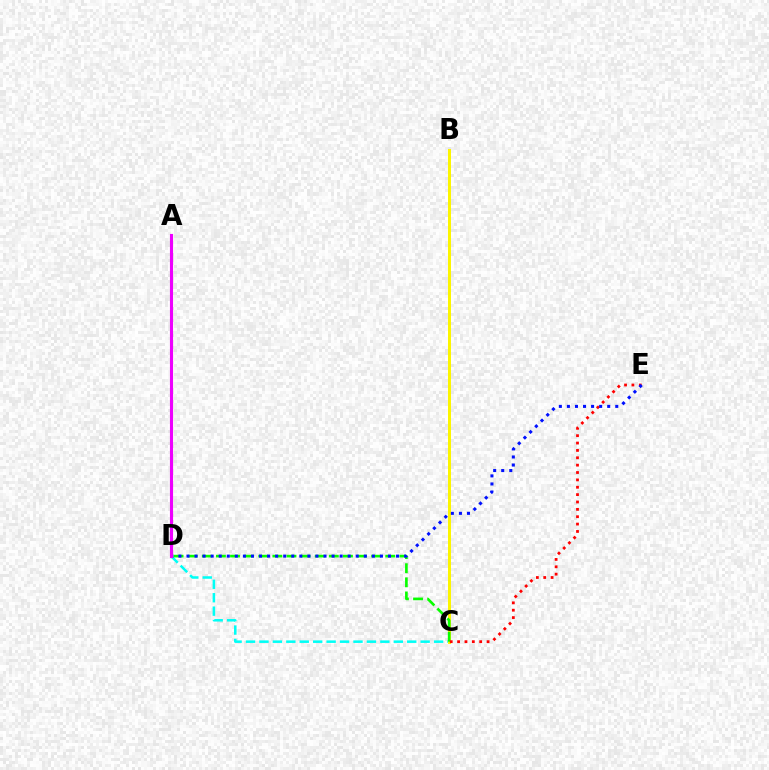{('C', 'D'): [{'color': '#00fff6', 'line_style': 'dashed', 'thickness': 1.82}, {'color': '#08ff00', 'line_style': 'dashed', 'thickness': 1.92}], ('B', 'C'): [{'color': '#fcf500', 'line_style': 'solid', 'thickness': 2.16}], ('C', 'E'): [{'color': '#ff0000', 'line_style': 'dotted', 'thickness': 2.0}], ('D', 'E'): [{'color': '#0010ff', 'line_style': 'dotted', 'thickness': 2.19}], ('A', 'D'): [{'color': '#ee00ff', 'line_style': 'solid', 'thickness': 2.24}]}